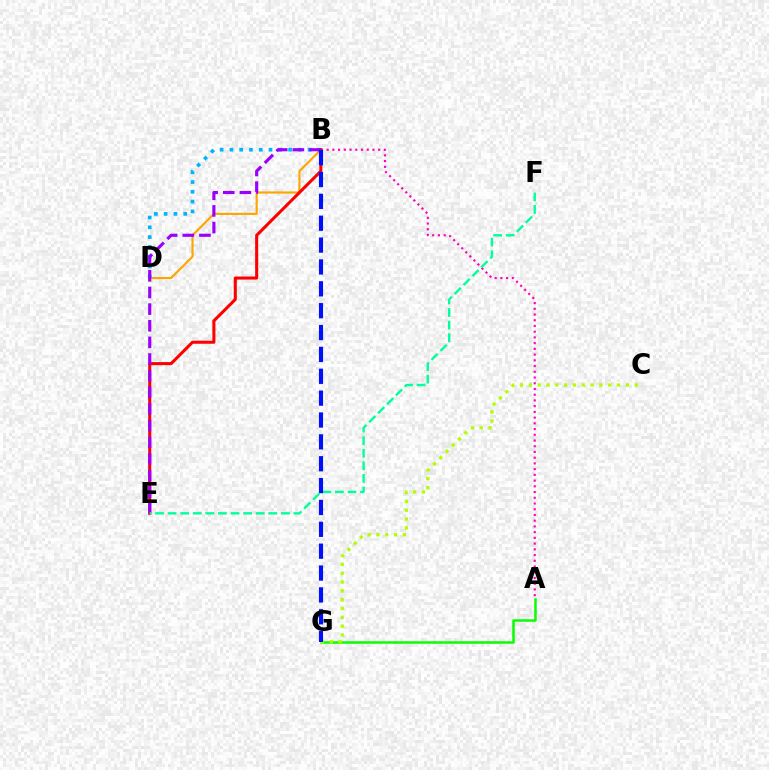{('B', 'D'): [{'color': '#ffa500', 'line_style': 'solid', 'thickness': 1.54}, {'color': '#00b5ff', 'line_style': 'dotted', 'thickness': 2.66}], ('A', 'B'): [{'color': '#ff00bd', 'line_style': 'dotted', 'thickness': 1.56}], ('B', 'E'): [{'color': '#ff0000', 'line_style': 'solid', 'thickness': 2.2}, {'color': '#9b00ff', 'line_style': 'dashed', 'thickness': 2.26}], ('A', 'G'): [{'color': '#08ff00', 'line_style': 'solid', 'thickness': 1.8}], ('C', 'G'): [{'color': '#b3ff00', 'line_style': 'dotted', 'thickness': 2.4}], ('E', 'F'): [{'color': '#00ff9d', 'line_style': 'dashed', 'thickness': 1.71}], ('B', 'G'): [{'color': '#0010ff', 'line_style': 'dashed', 'thickness': 2.97}]}